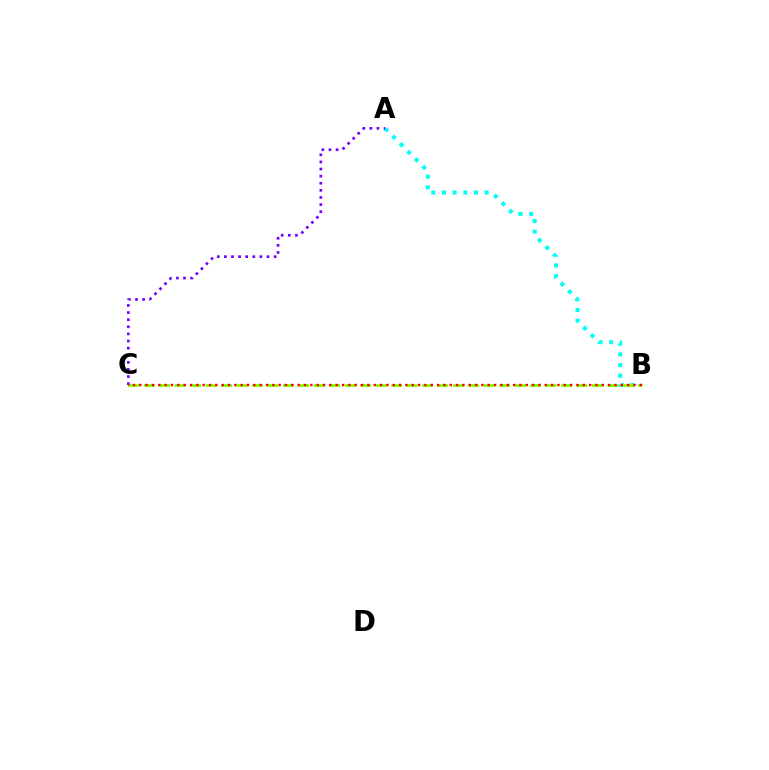{('A', 'B'): [{'color': '#00fff6', 'line_style': 'dotted', 'thickness': 2.9}], ('B', 'C'): [{'color': '#84ff00', 'line_style': 'dashed', 'thickness': 2.1}, {'color': '#ff0000', 'line_style': 'dotted', 'thickness': 1.72}], ('A', 'C'): [{'color': '#7200ff', 'line_style': 'dotted', 'thickness': 1.93}]}